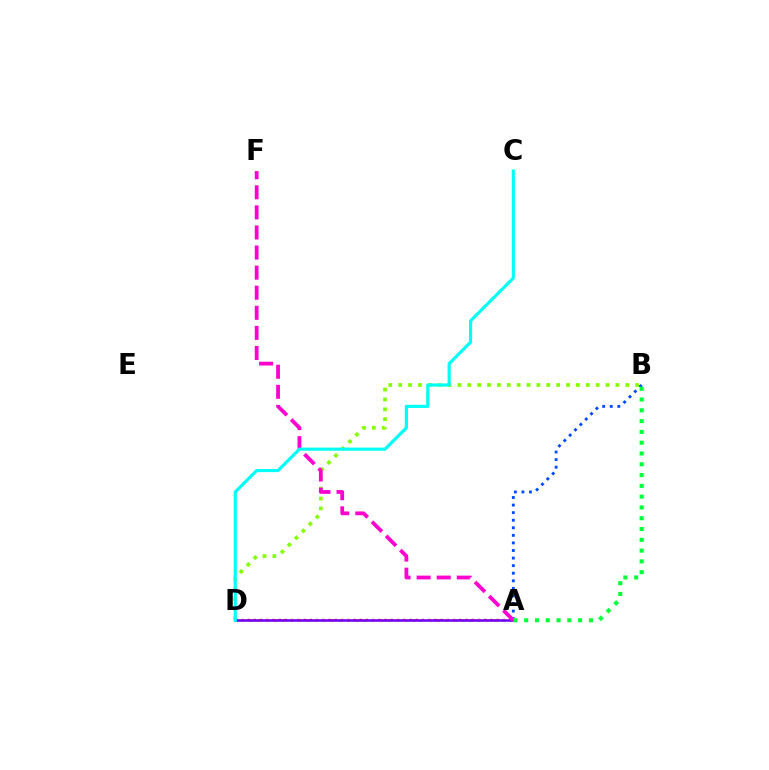{('B', 'D'): [{'color': '#84ff00', 'line_style': 'dotted', 'thickness': 2.68}], ('A', 'D'): [{'color': '#ff0000', 'line_style': 'dotted', 'thickness': 1.69}, {'color': '#ffbd00', 'line_style': 'dotted', 'thickness': 2.22}, {'color': '#7200ff', 'line_style': 'solid', 'thickness': 1.84}], ('A', 'B'): [{'color': '#004bff', 'line_style': 'dotted', 'thickness': 2.06}, {'color': '#00ff39', 'line_style': 'dotted', 'thickness': 2.93}], ('A', 'F'): [{'color': '#ff00cf', 'line_style': 'dashed', 'thickness': 2.73}], ('C', 'D'): [{'color': '#00fff6', 'line_style': 'solid', 'thickness': 2.27}]}